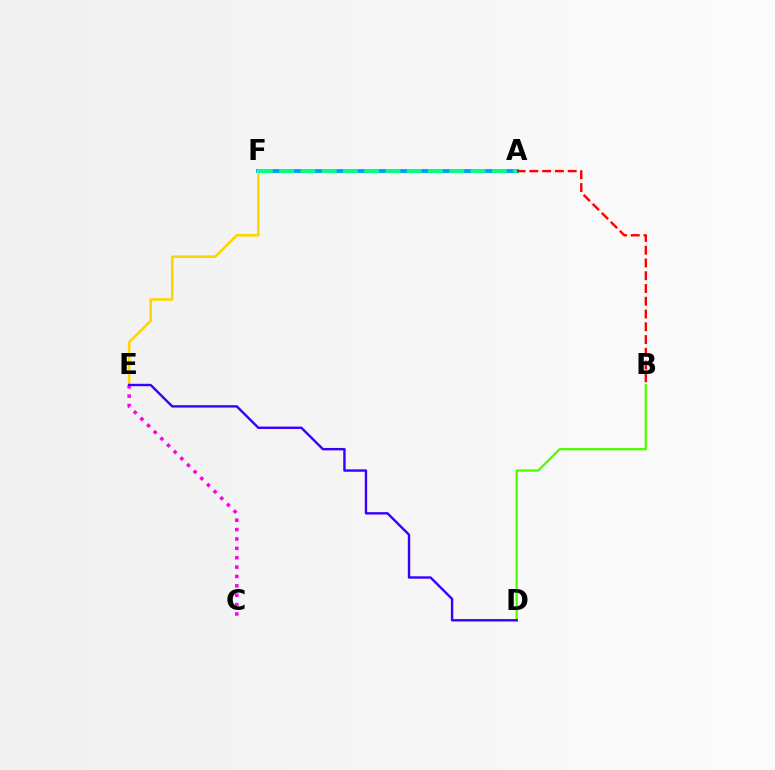{('A', 'F'): [{'color': '#009eff', 'line_style': 'solid', 'thickness': 2.79}, {'color': '#00ff86', 'line_style': 'dashed', 'thickness': 2.89}], ('E', 'F'): [{'color': '#ffd500', 'line_style': 'solid', 'thickness': 1.83}], ('A', 'B'): [{'color': '#ff0000', 'line_style': 'dashed', 'thickness': 1.73}], ('C', 'E'): [{'color': '#ff00ed', 'line_style': 'dotted', 'thickness': 2.55}], ('B', 'D'): [{'color': '#4fff00', 'line_style': 'solid', 'thickness': 1.65}], ('D', 'E'): [{'color': '#3700ff', 'line_style': 'solid', 'thickness': 1.73}]}